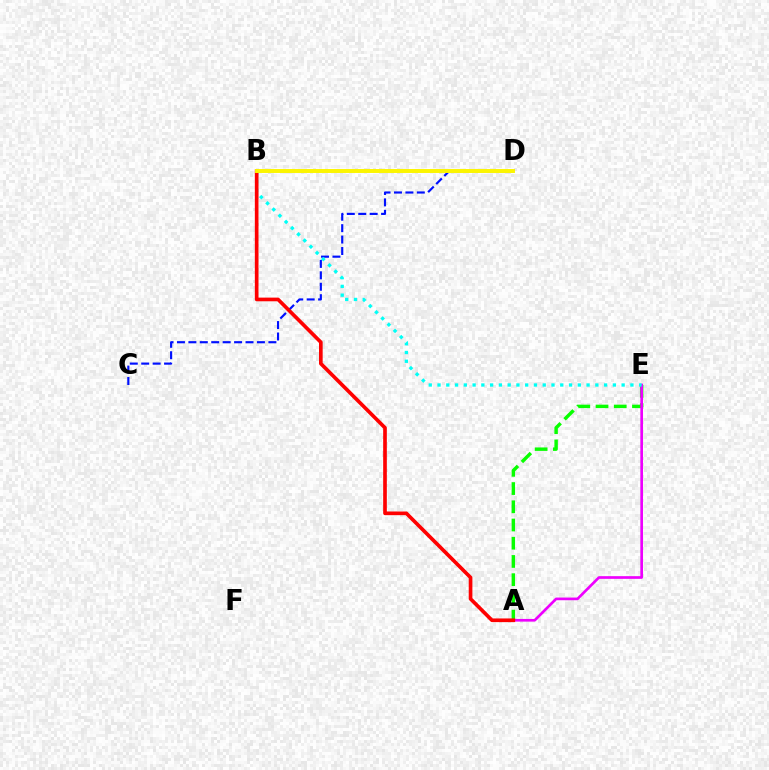{('A', 'E'): [{'color': '#08ff00', 'line_style': 'dashed', 'thickness': 2.48}, {'color': '#ee00ff', 'line_style': 'solid', 'thickness': 1.93}], ('C', 'D'): [{'color': '#0010ff', 'line_style': 'dashed', 'thickness': 1.55}], ('B', 'E'): [{'color': '#00fff6', 'line_style': 'dotted', 'thickness': 2.38}], ('A', 'B'): [{'color': '#ff0000', 'line_style': 'solid', 'thickness': 2.64}], ('B', 'D'): [{'color': '#fcf500', 'line_style': 'solid', 'thickness': 2.84}]}